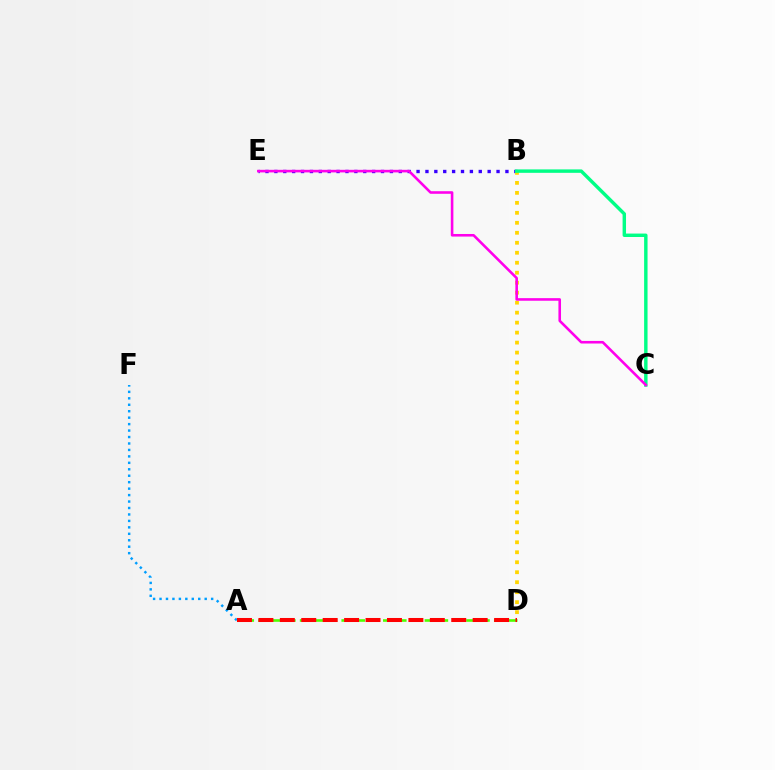{('B', 'E'): [{'color': '#3700ff', 'line_style': 'dotted', 'thickness': 2.41}], ('B', 'D'): [{'color': '#ffd500', 'line_style': 'dotted', 'thickness': 2.71}], ('A', 'F'): [{'color': '#009eff', 'line_style': 'dotted', 'thickness': 1.75}], ('B', 'C'): [{'color': '#00ff86', 'line_style': 'solid', 'thickness': 2.47}], ('C', 'E'): [{'color': '#ff00ed', 'line_style': 'solid', 'thickness': 1.86}], ('A', 'D'): [{'color': '#4fff00', 'line_style': 'dashed', 'thickness': 1.88}, {'color': '#ff0000', 'line_style': 'dashed', 'thickness': 2.91}]}